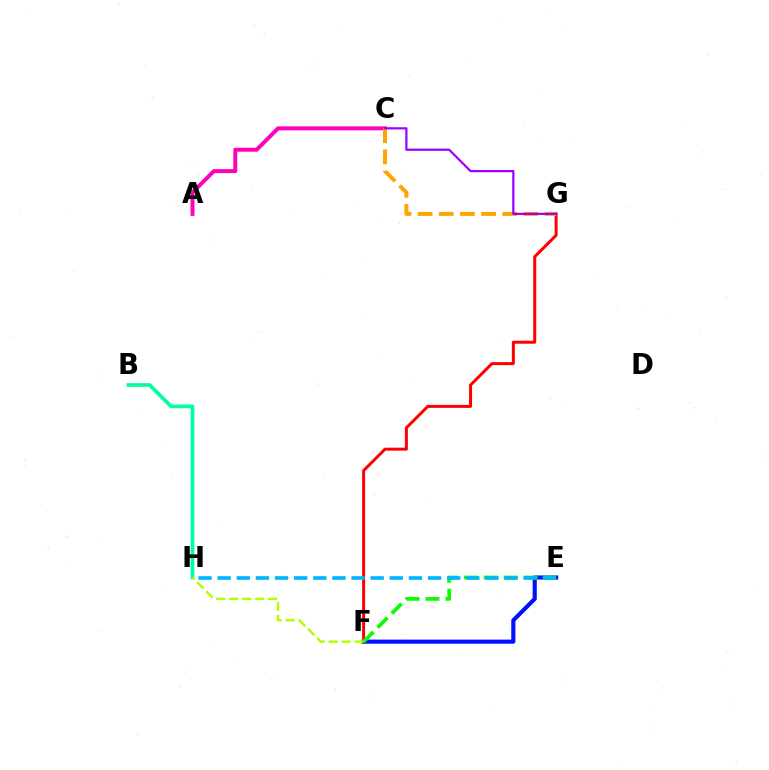{('B', 'H'): [{'color': '#00ff9d', 'line_style': 'solid', 'thickness': 2.64}], ('E', 'F'): [{'color': '#0010ff', 'line_style': 'solid', 'thickness': 2.97}, {'color': '#08ff00', 'line_style': 'dashed', 'thickness': 2.7}], ('F', 'G'): [{'color': '#ff0000', 'line_style': 'solid', 'thickness': 2.16}], ('A', 'C'): [{'color': '#ff00bd', 'line_style': 'solid', 'thickness': 2.86}], ('C', 'G'): [{'color': '#ffa500', 'line_style': 'dashed', 'thickness': 2.87}, {'color': '#9b00ff', 'line_style': 'solid', 'thickness': 1.6}], ('E', 'H'): [{'color': '#00b5ff', 'line_style': 'dashed', 'thickness': 2.6}], ('F', 'H'): [{'color': '#b3ff00', 'line_style': 'dashed', 'thickness': 1.76}]}